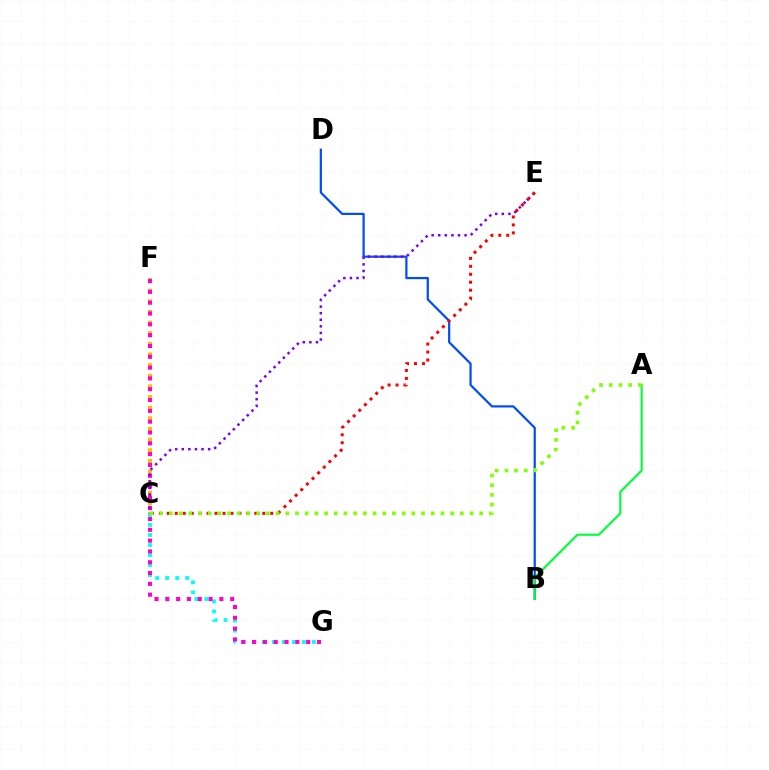{('C', 'G'): [{'color': '#00fff6', 'line_style': 'dotted', 'thickness': 2.73}], ('C', 'F'): [{'color': '#ffbd00', 'line_style': 'dotted', 'thickness': 2.89}], ('F', 'G'): [{'color': '#ff00cf', 'line_style': 'dotted', 'thickness': 2.94}], ('B', 'D'): [{'color': '#004bff', 'line_style': 'solid', 'thickness': 1.59}], ('C', 'E'): [{'color': '#7200ff', 'line_style': 'dotted', 'thickness': 1.79}, {'color': '#ff0000', 'line_style': 'dotted', 'thickness': 2.16}], ('A', 'B'): [{'color': '#00ff39', 'line_style': 'solid', 'thickness': 1.54}], ('A', 'C'): [{'color': '#84ff00', 'line_style': 'dotted', 'thickness': 2.64}]}